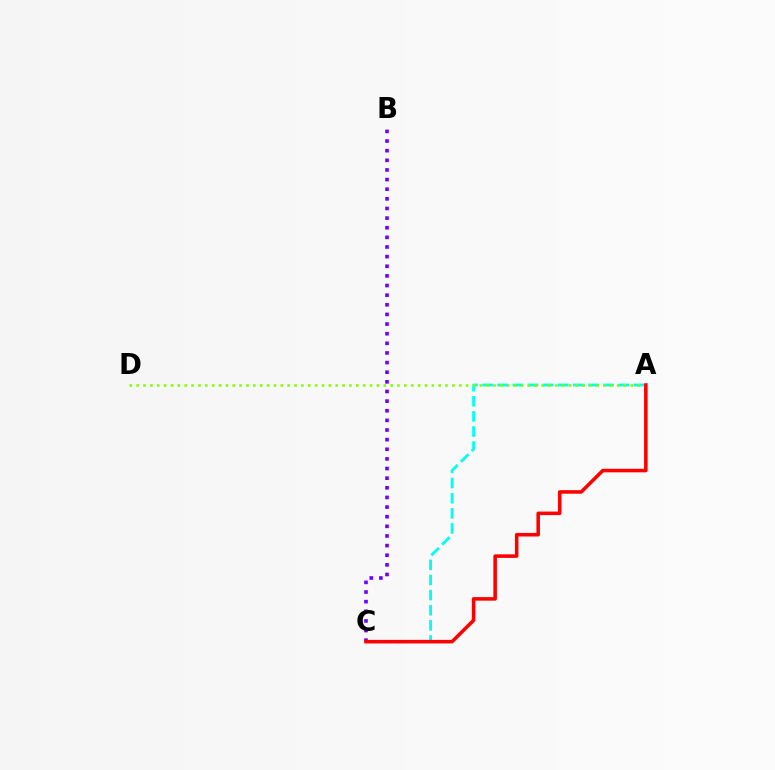{('A', 'C'): [{'color': '#00fff6', 'line_style': 'dashed', 'thickness': 2.05}, {'color': '#ff0000', 'line_style': 'solid', 'thickness': 2.56}], ('B', 'C'): [{'color': '#7200ff', 'line_style': 'dotted', 'thickness': 2.62}], ('A', 'D'): [{'color': '#84ff00', 'line_style': 'dotted', 'thickness': 1.86}]}